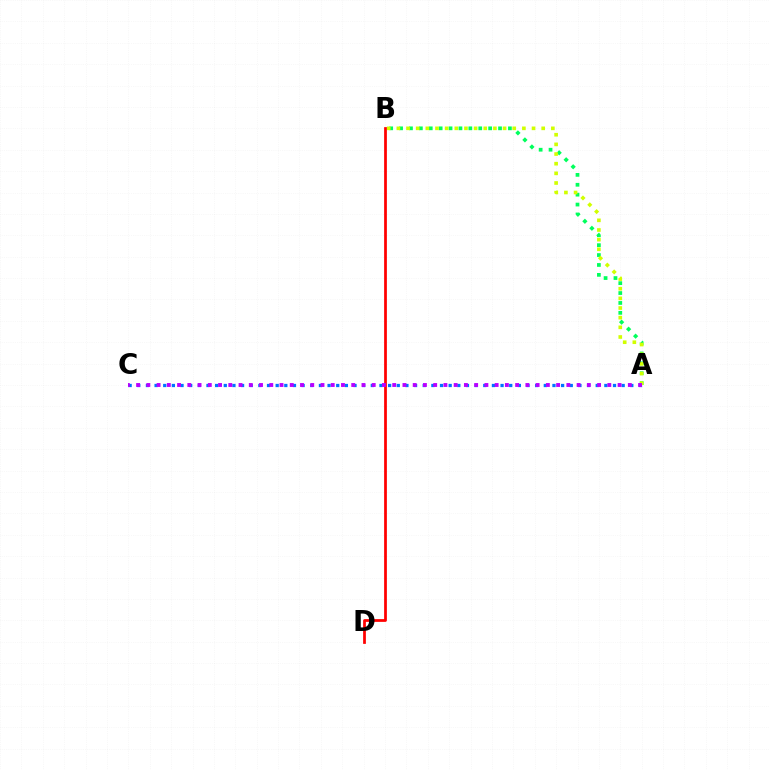{('A', 'B'): [{'color': '#00ff5c', 'line_style': 'dotted', 'thickness': 2.69}, {'color': '#d1ff00', 'line_style': 'dotted', 'thickness': 2.62}], ('A', 'C'): [{'color': '#0074ff', 'line_style': 'dotted', 'thickness': 2.35}, {'color': '#b900ff', 'line_style': 'dotted', 'thickness': 2.78}], ('B', 'D'): [{'color': '#ff0000', 'line_style': 'solid', 'thickness': 1.98}]}